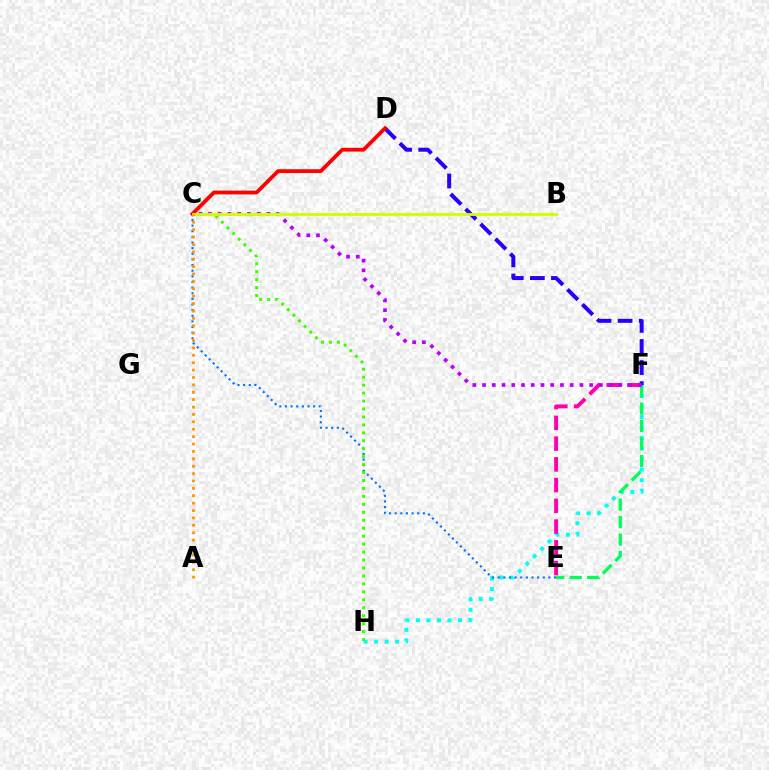{('F', 'H'): [{'color': '#00fff6', 'line_style': 'dotted', 'thickness': 2.86}], ('C', 'E'): [{'color': '#0074ff', 'line_style': 'dotted', 'thickness': 1.53}], ('C', 'H'): [{'color': '#3dff00', 'line_style': 'dotted', 'thickness': 2.16}], ('E', 'F'): [{'color': '#00ff5c', 'line_style': 'dashed', 'thickness': 2.37}, {'color': '#ff00ac', 'line_style': 'dashed', 'thickness': 2.82}], ('D', 'F'): [{'color': '#2500ff', 'line_style': 'dashed', 'thickness': 2.87}], ('C', 'F'): [{'color': '#b900ff', 'line_style': 'dotted', 'thickness': 2.65}], ('C', 'D'): [{'color': '#ff0000', 'line_style': 'solid', 'thickness': 2.73}], ('B', 'C'): [{'color': '#d1ff00', 'line_style': 'solid', 'thickness': 2.06}], ('A', 'C'): [{'color': '#ff9400', 'line_style': 'dotted', 'thickness': 2.01}]}